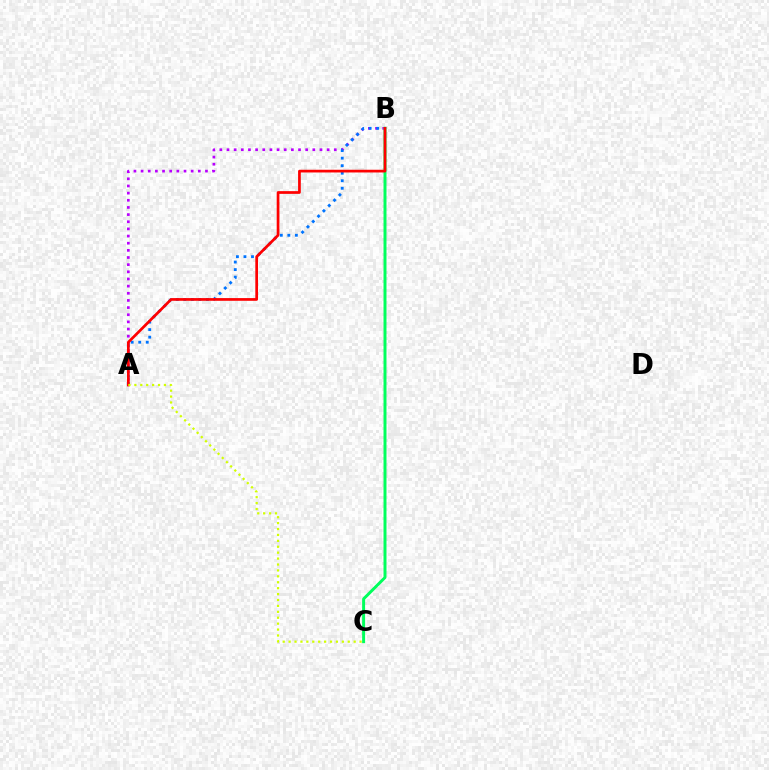{('A', 'B'): [{'color': '#b900ff', 'line_style': 'dotted', 'thickness': 1.94}, {'color': '#0074ff', 'line_style': 'dotted', 'thickness': 2.05}, {'color': '#ff0000', 'line_style': 'solid', 'thickness': 1.95}], ('B', 'C'): [{'color': '#00ff5c', 'line_style': 'solid', 'thickness': 2.14}], ('A', 'C'): [{'color': '#d1ff00', 'line_style': 'dotted', 'thickness': 1.61}]}